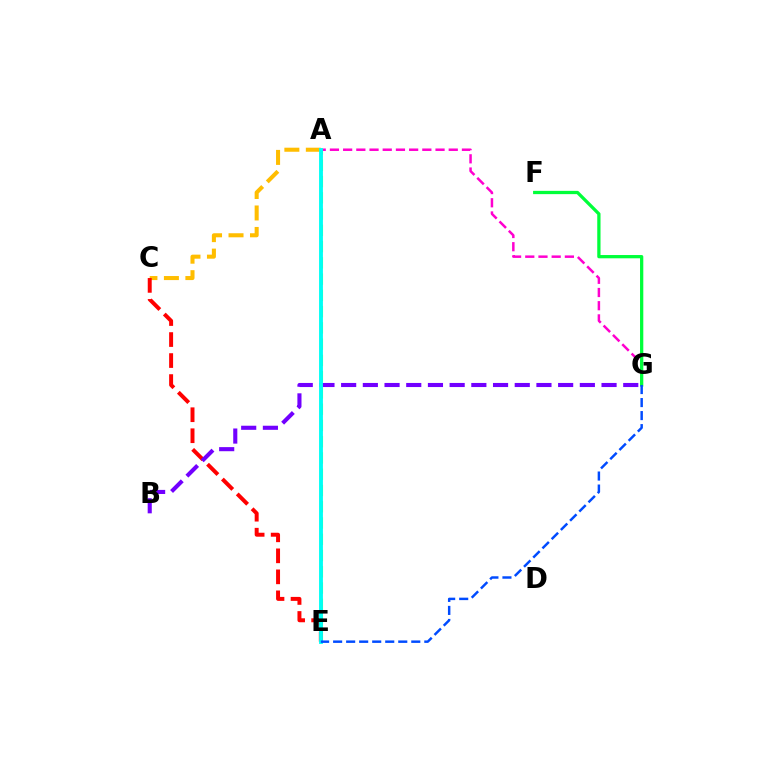{('A', 'C'): [{'color': '#ffbd00', 'line_style': 'dashed', 'thickness': 2.92}], ('A', 'E'): [{'color': '#84ff00', 'line_style': 'dashed', 'thickness': 2.21}, {'color': '#00fff6', 'line_style': 'solid', 'thickness': 2.77}], ('C', 'E'): [{'color': '#ff0000', 'line_style': 'dashed', 'thickness': 2.85}], ('B', 'G'): [{'color': '#7200ff', 'line_style': 'dashed', 'thickness': 2.95}], ('A', 'G'): [{'color': '#ff00cf', 'line_style': 'dashed', 'thickness': 1.79}], ('F', 'G'): [{'color': '#00ff39', 'line_style': 'solid', 'thickness': 2.35}], ('E', 'G'): [{'color': '#004bff', 'line_style': 'dashed', 'thickness': 1.77}]}